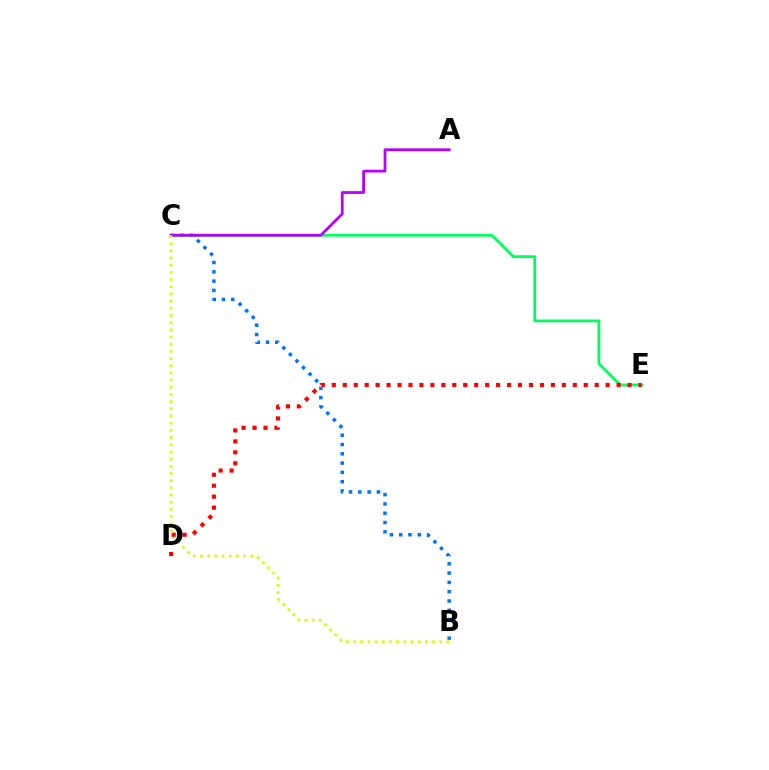{('B', 'C'): [{'color': '#0074ff', 'line_style': 'dotted', 'thickness': 2.52}, {'color': '#d1ff00', 'line_style': 'dotted', 'thickness': 1.95}], ('C', 'E'): [{'color': '#00ff5c', 'line_style': 'solid', 'thickness': 2.0}], ('A', 'C'): [{'color': '#b900ff', 'line_style': 'solid', 'thickness': 1.99}], ('D', 'E'): [{'color': '#ff0000', 'line_style': 'dotted', 'thickness': 2.98}]}